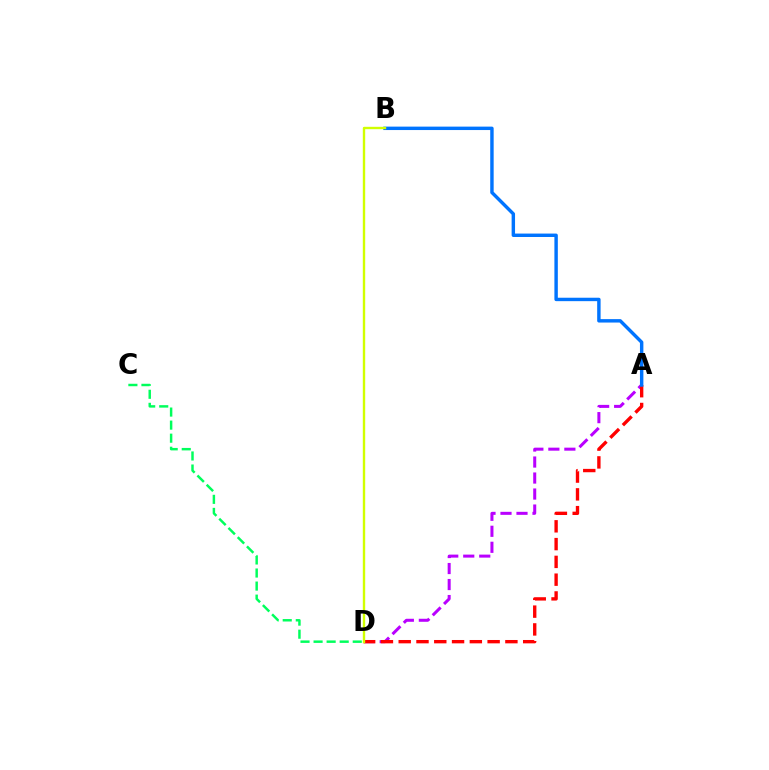{('A', 'D'): [{'color': '#b900ff', 'line_style': 'dashed', 'thickness': 2.17}, {'color': '#ff0000', 'line_style': 'dashed', 'thickness': 2.42}], ('C', 'D'): [{'color': '#00ff5c', 'line_style': 'dashed', 'thickness': 1.77}], ('A', 'B'): [{'color': '#0074ff', 'line_style': 'solid', 'thickness': 2.46}], ('B', 'D'): [{'color': '#d1ff00', 'line_style': 'solid', 'thickness': 1.72}]}